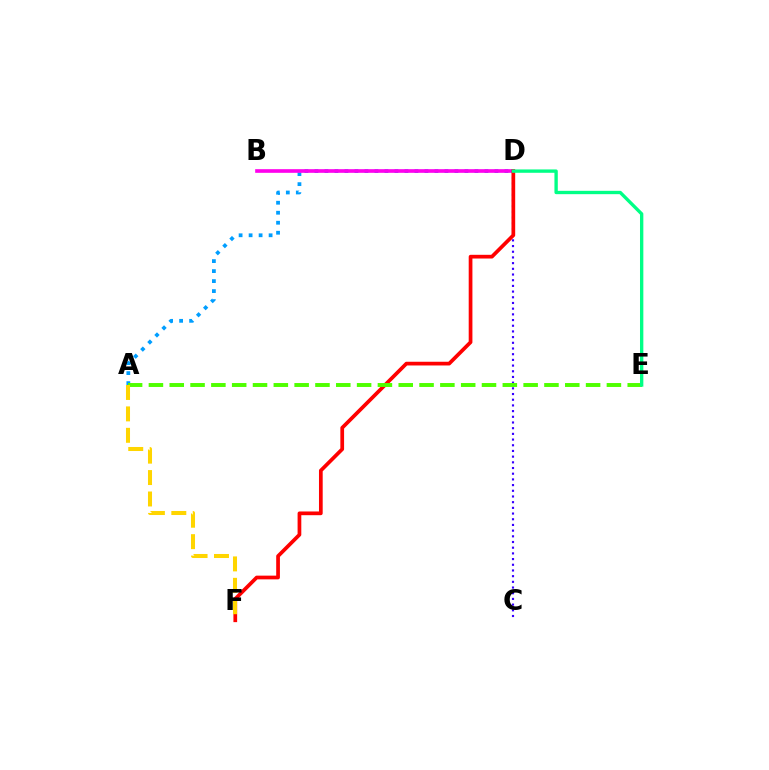{('A', 'D'): [{'color': '#009eff', 'line_style': 'dotted', 'thickness': 2.72}], ('C', 'D'): [{'color': '#3700ff', 'line_style': 'dotted', 'thickness': 1.55}], ('B', 'D'): [{'color': '#ff00ed', 'line_style': 'solid', 'thickness': 2.63}], ('D', 'F'): [{'color': '#ff0000', 'line_style': 'solid', 'thickness': 2.68}], ('A', 'E'): [{'color': '#4fff00', 'line_style': 'dashed', 'thickness': 2.83}], ('A', 'F'): [{'color': '#ffd500', 'line_style': 'dashed', 'thickness': 2.91}], ('D', 'E'): [{'color': '#00ff86', 'line_style': 'solid', 'thickness': 2.41}]}